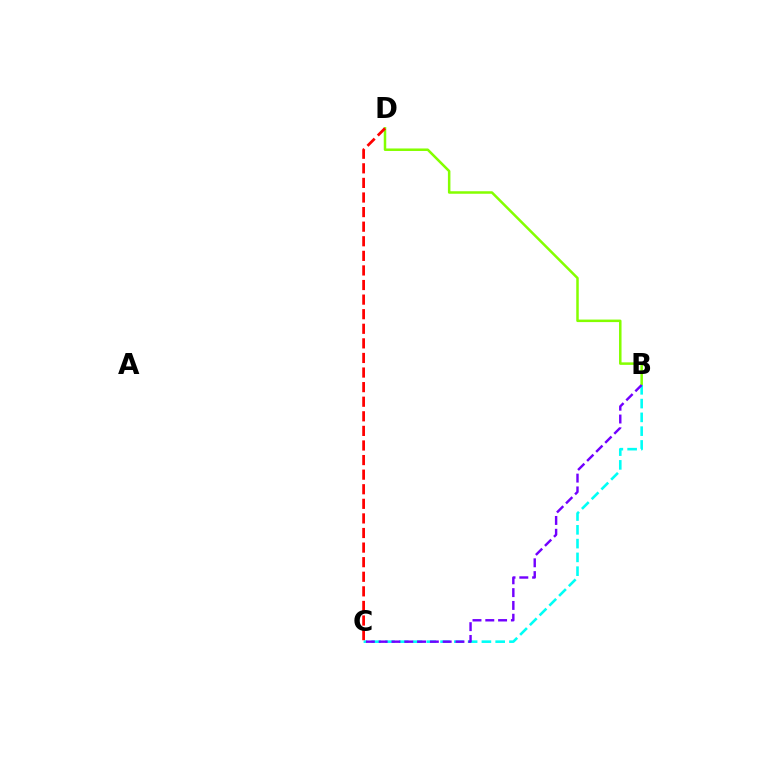{('B', 'D'): [{'color': '#84ff00', 'line_style': 'solid', 'thickness': 1.81}], ('B', 'C'): [{'color': '#00fff6', 'line_style': 'dashed', 'thickness': 1.87}, {'color': '#7200ff', 'line_style': 'dashed', 'thickness': 1.74}], ('C', 'D'): [{'color': '#ff0000', 'line_style': 'dashed', 'thickness': 1.98}]}